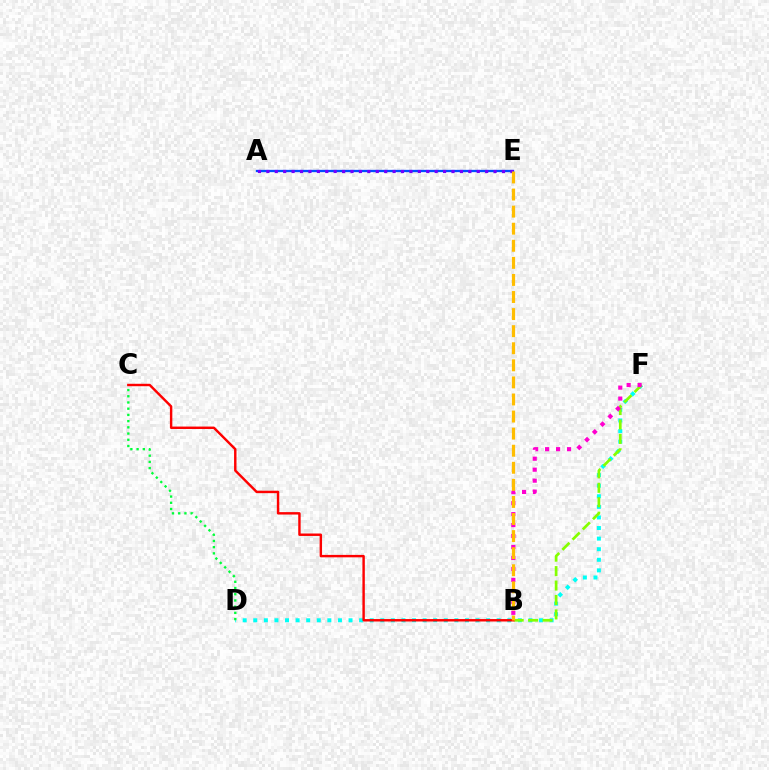{('A', 'E'): [{'color': '#004bff', 'line_style': 'solid', 'thickness': 1.66}, {'color': '#7200ff', 'line_style': 'dotted', 'thickness': 2.29}], ('D', 'F'): [{'color': '#00fff6', 'line_style': 'dotted', 'thickness': 2.88}], ('B', 'F'): [{'color': '#84ff00', 'line_style': 'dashed', 'thickness': 1.96}, {'color': '#ff00cf', 'line_style': 'dotted', 'thickness': 2.98}], ('C', 'D'): [{'color': '#00ff39', 'line_style': 'dotted', 'thickness': 1.69}], ('B', 'C'): [{'color': '#ff0000', 'line_style': 'solid', 'thickness': 1.75}], ('B', 'E'): [{'color': '#ffbd00', 'line_style': 'dashed', 'thickness': 2.32}]}